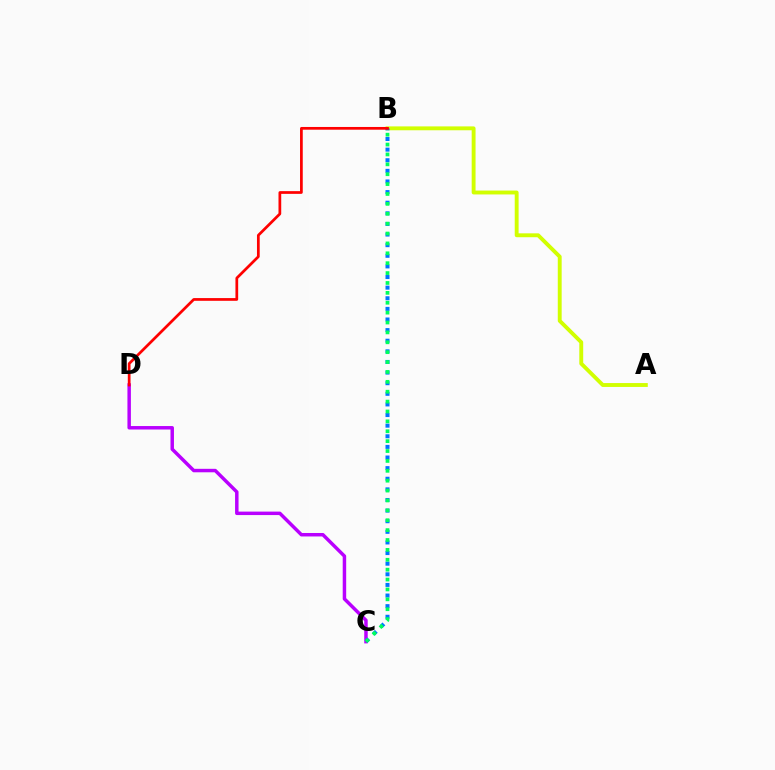{('C', 'D'): [{'color': '#b900ff', 'line_style': 'solid', 'thickness': 2.5}], ('A', 'B'): [{'color': '#d1ff00', 'line_style': 'solid', 'thickness': 2.79}], ('B', 'C'): [{'color': '#0074ff', 'line_style': 'dotted', 'thickness': 2.88}, {'color': '#00ff5c', 'line_style': 'dotted', 'thickness': 2.69}], ('B', 'D'): [{'color': '#ff0000', 'line_style': 'solid', 'thickness': 1.96}]}